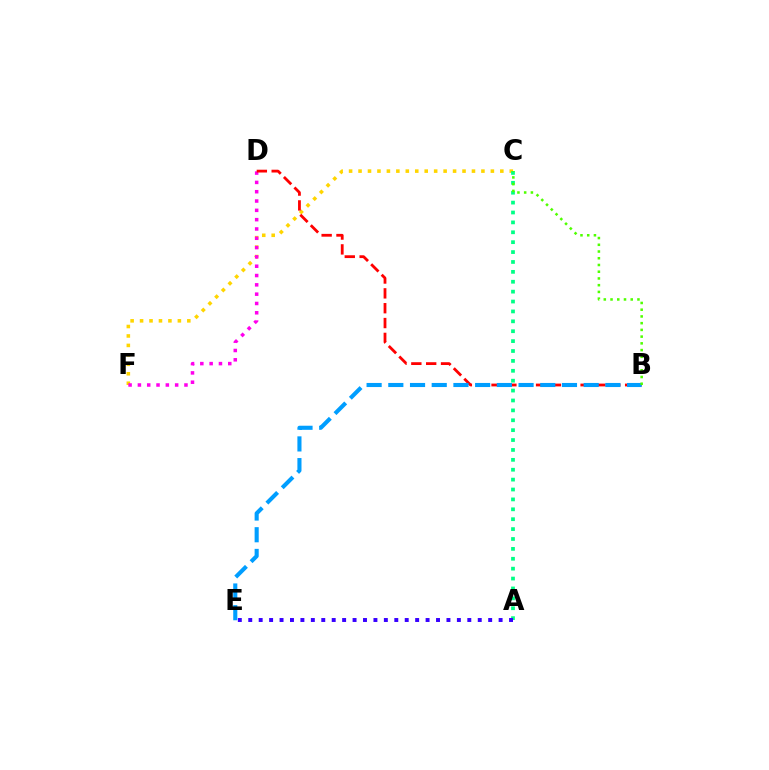{('C', 'F'): [{'color': '#ffd500', 'line_style': 'dotted', 'thickness': 2.57}], ('D', 'F'): [{'color': '#ff00ed', 'line_style': 'dotted', 'thickness': 2.53}], ('A', 'C'): [{'color': '#00ff86', 'line_style': 'dotted', 'thickness': 2.69}], ('B', 'D'): [{'color': '#ff0000', 'line_style': 'dashed', 'thickness': 2.02}], ('B', 'E'): [{'color': '#009eff', 'line_style': 'dashed', 'thickness': 2.95}], ('B', 'C'): [{'color': '#4fff00', 'line_style': 'dotted', 'thickness': 1.83}], ('A', 'E'): [{'color': '#3700ff', 'line_style': 'dotted', 'thickness': 2.83}]}